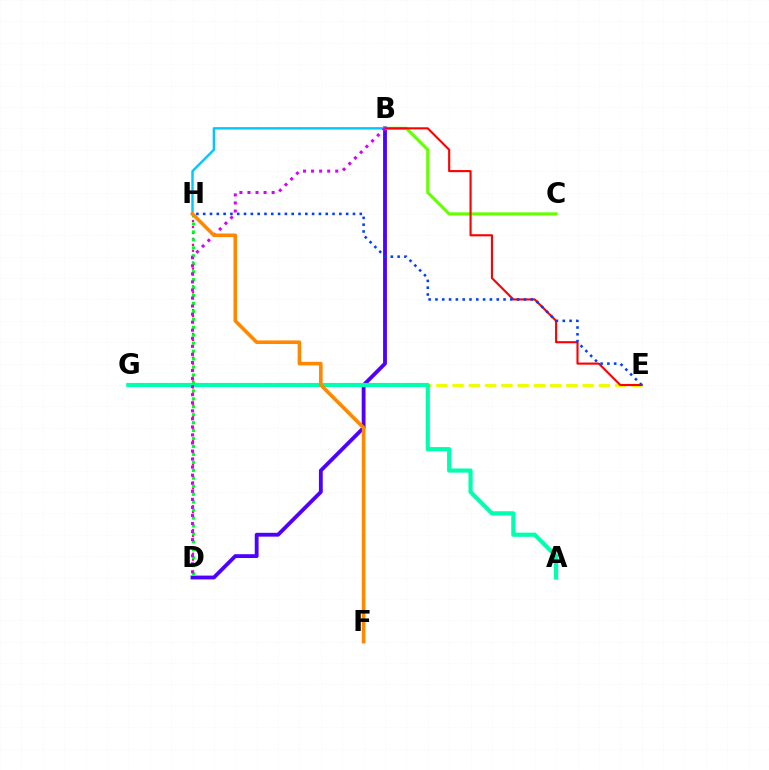{('D', 'H'): [{'color': '#ff00a0', 'line_style': 'dotted', 'thickness': 1.61}, {'color': '#00ff27', 'line_style': 'dotted', 'thickness': 2.16}], ('B', 'D'): [{'color': '#4f00ff', 'line_style': 'solid', 'thickness': 2.76}, {'color': '#d600ff', 'line_style': 'dotted', 'thickness': 2.19}], ('B', 'C'): [{'color': '#66ff00', 'line_style': 'solid', 'thickness': 2.24}], ('E', 'G'): [{'color': '#eeff00', 'line_style': 'dashed', 'thickness': 2.21}], ('B', 'H'): [{'color': '#00c7ff', 'line_style': 'solid', 'thickness': 1.74}], ('B', 'E'): [{'color': '#ff0000', 'line_style': 'solid', 'thickness': 1.52}], ('E', 'H'): [{'color': '#003fff', 'line_style': 'dotted', 'thickness': 1.85}], ('A', 'G'): [{'color': '#00ffaf', 'line_style': 'solid', 'thickness': 3.0}], ('F', 'H'): [{'color': '#ff8800', 'line_style': 'solid', 'thickness': 2.59}]}